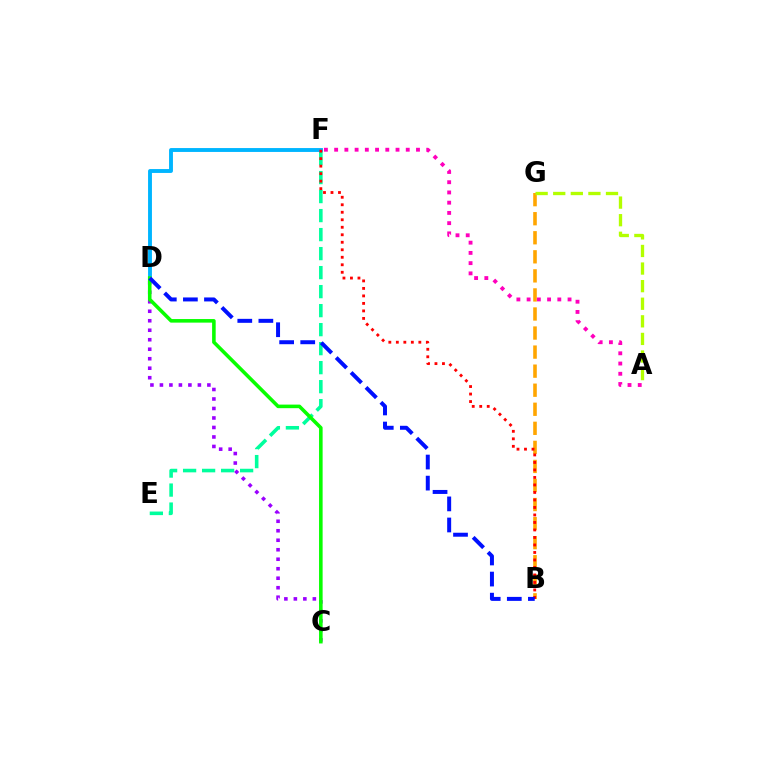{('E', 'F'): [{'color': '#00ff9d', 'line_style': 'dashed', 'thickness': 2.58}], ('D', 'F'): [{'color': '#00b5ff', 'line_style': 'solid', 'thickness': 2.8}], ('B', 'G'): [{'color': '#ffa500', 'line_style': 'dashed', 'thickness': 2.59}], ('C', 'D'): [{'color': '#9b00ff', 'line_style': 'dotted', 'thickness': 2.58}, {'color': '#08ff00', 'line_style': 'solid', 'thickness': 2.57}], ('B', 'F'): [{'color': '#ff0000', 'line_style': 'dotted', 'thickness': 2.04}], ('B', 'D'): [{'color': '#0010ff', 'line_style': 'dashed', 'thickness': 2.86}], ('A', 'G'): [{'color': '#b3ff00', 'line_style': 'dashed', 'thickness': 2.39}], ('A', 'F'): [{'color': '#ff00bd', 'line_style': 'dotted', 'thickness': 2.78}]}